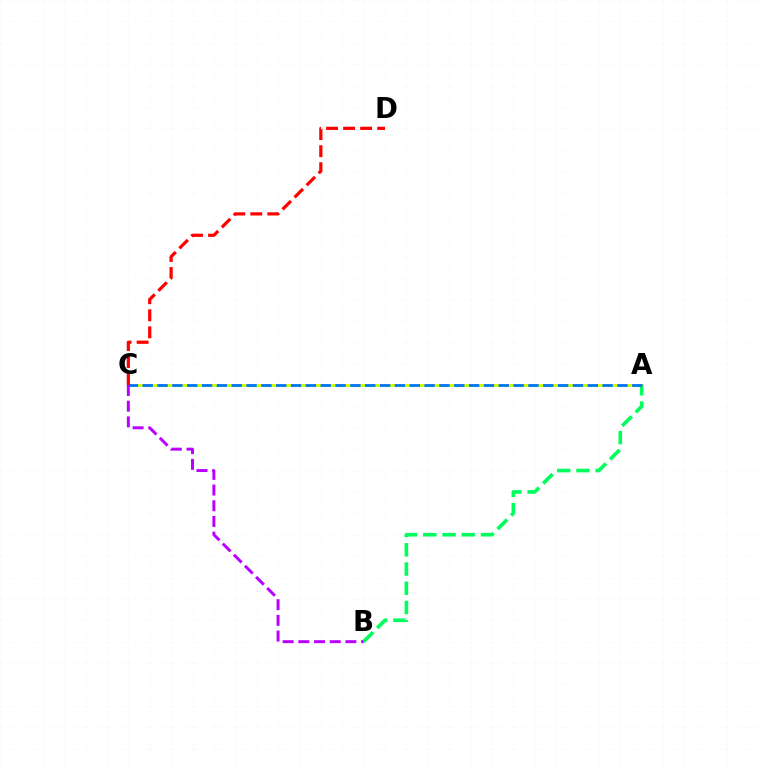{('A', 'B'): [{'color': '#00ff5c', 'line_style': 'dashed', 'thickness': 2.61}], ('A', 'C'): [{'color': '#d1ff00', 'line_style': 'solid', 'thickness': 2.14}, {'color': '#0074ff', 'line_style': 'dashed', 'thickness': 2.02}], ('B', 'C'): [{'color': '#b900ff', 'line_style': 'dashed', 'thickness': 2.13}], ('C', 'D'): [{'color': '#ff0000', 'line_style': 'dashed', 'thickness': 2.31}]}